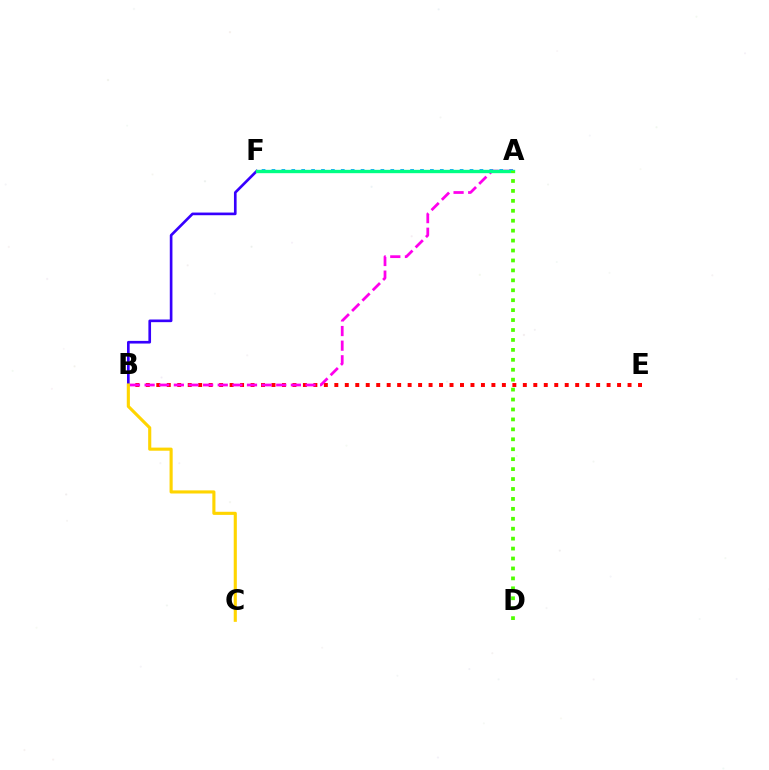{('A', 'F'): [{'color': '#009eff', 'line_style': 'dotted', 'thickness': 2.69}, {'color': '#00ff86', 'line_style': 'solid', 'thickness': 2.41}], ('B', 'E'): [{'color': '#ff0000', 'line_style': 'dotted', 'thickness': 2.85}], ('B', 'F'): [{'color': '#3700ff', 'line_style': 'solid', 'thickness': 1.91}], ('A', 'B'): [{'color': '#ff00ed', 'line_style': 'dashed', 'thickness': 1.99}], ('B', 'C'): [{'color': '#ffd500', 'line_style': 'solid', 'thickness': 2.24}], ('A', 'D'): [{'color': '#4fff00', 'line_style': 'dotted', 'thickness': 2.7}]}